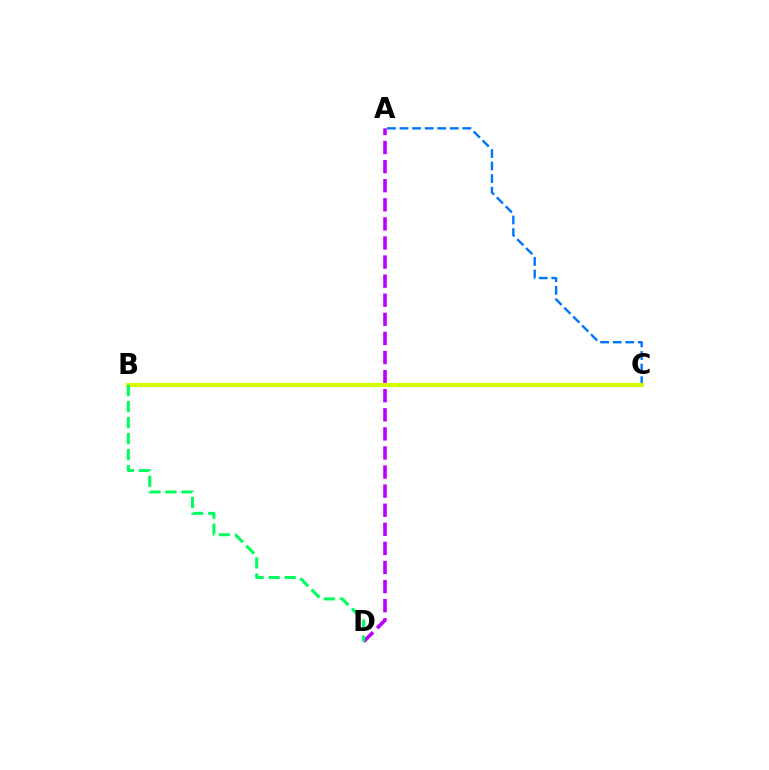{('B', 'C'): [{'color': '#ff0000', 'line_style': 'solid', 'thickness': 2.85}, {'color': '#d1ff00', 'line_style': 'solid', 'thickness': 3.0}], ('A', 'D'): [{'color': '#b900ff', 'line_style': 'dashed', 'thickness': 2.59}], ('A', 'C'): [{'color': '#0074ff', 'line_style': 'dashed', 'thickness': 1.71}], ('B', 'D'): [{'color': '#00ff5c', 'line_style': 'dashed', 'thickness': 2.17}]}